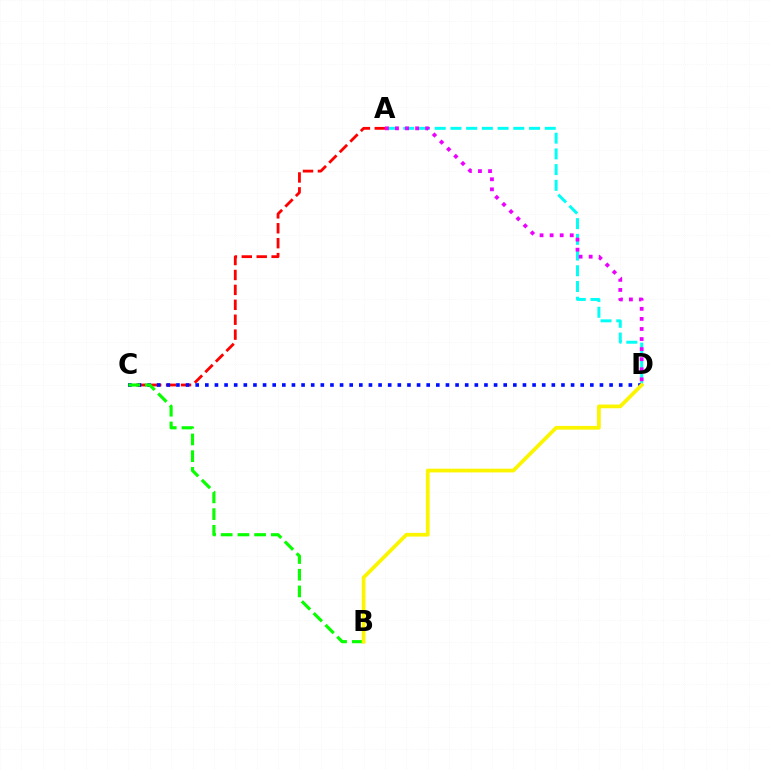{('A', 'D'): [{'color': '#00fff6', 'line_style': 'dashed', 'thickness': 2.14}, {'color': '#ee00ff', 'line_style': 'dotted', 'thickness': 2.74}], ('A', 'C'): [{'color': '#ff0000', 'line_style': 'dashed', 'thickness': 2.03}], ('C', 'D'): [{'color': '#0010ff', 'line_style': 'dotted', 'thickness': 2.62}], ('B', 'C'): [{'color': '#08ff00', 'line_style': 'dashed', 'thickness': 2.27}], ('B', 'D'): [{'color': '#fcf500', 'line_style': 'solid', 'thickness': 2.68}]}